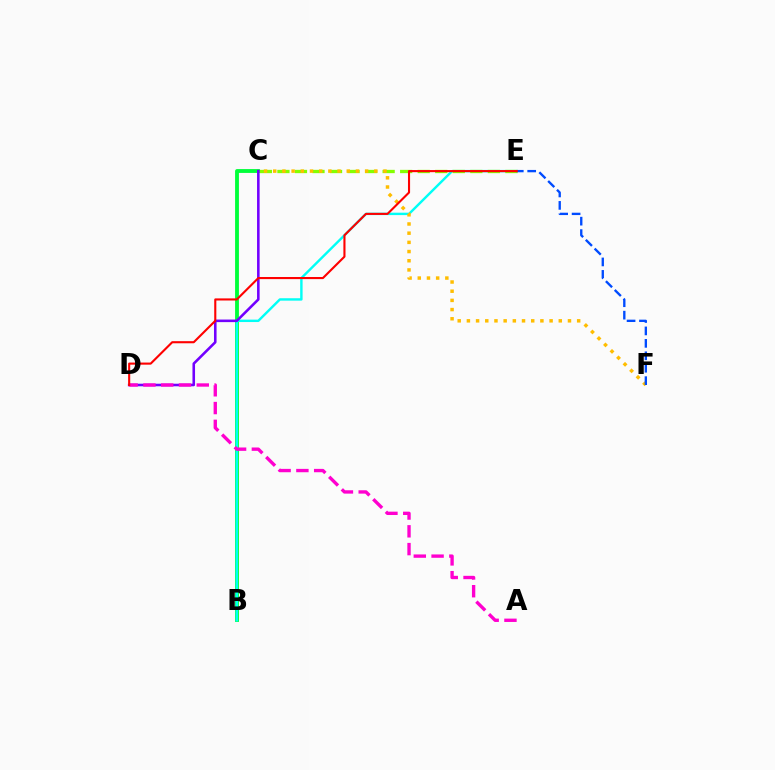{('B', 'C'): [{'color': '#00ff39', 'line_style': 'solid', 'thickness': 2.77}], ('B', 'E'): [{'color': '#00fff6', 'line_style': 'solid', 'thickness': 1.74}], ('C', 'E'): [{'color': '#84ff00', 'line_style': 'dashed', 'thickness': 2.38}], ('C', 'D'): [{'color': '#7200ff', 'line_style': 'solid', 'thickness': 1.85}], ('A', 'D'): [{'color': '#ff00cf', 'line_style': 'dashed', 'thickness': 2.42}], ('C', 'F'): [{'color': '#ffbd00', 'line_style': 'dotted', 'thickness': 2.5}], ('E', 'F'): [{'color': '#004bff', 'line_style': 'dashed', 'thickness': 1.69}], ('D', 'E'): [{'color': '#ff0000', 'line_style': 'solid', 'thickness': 1.52}]}